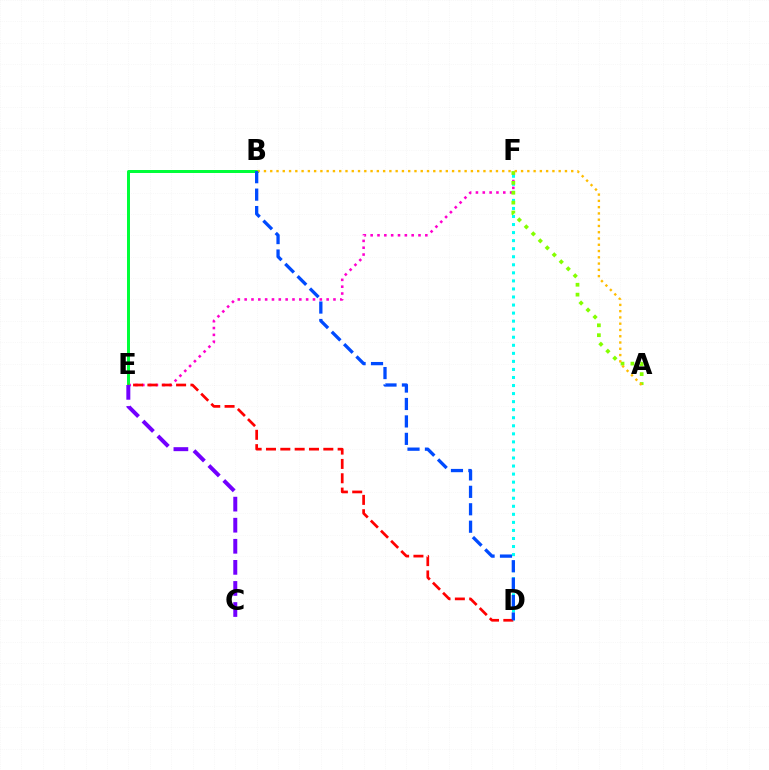{('E', 'F'): [{'color': '#ff00cf', 'line_style': 'dotted', 'thickness': 1.86}], ('D', 'F'): [{'color': '#00fff6', 'line_style': 'dotted', 'thickness': 2.19}], ('B', 'E'): [{'color': '#00ff39', 'line_style': 'solid', 'thickness': 2.15}], ('A', 'F'): [{'color': '#84ff00', 'line_style': 'dotted', 'thickness': 2.69}], ('D', 'E'): [{'color': '#ff0000', 'line_style': 'dashed', 'thickness': 1.95}], ('C', 'E'): [{'color': '#7200ff', 'line_style': 'dashed', 'thickness': 2.86}], ('A', 'B'): [{'color': '#ffbd00', 'line_style': 'dotted', 'thickness': 1.7}], ('B', 'D'): [{'color': '#004bff', 'line_style': 'dashed', 'thickness': 2.37}]}